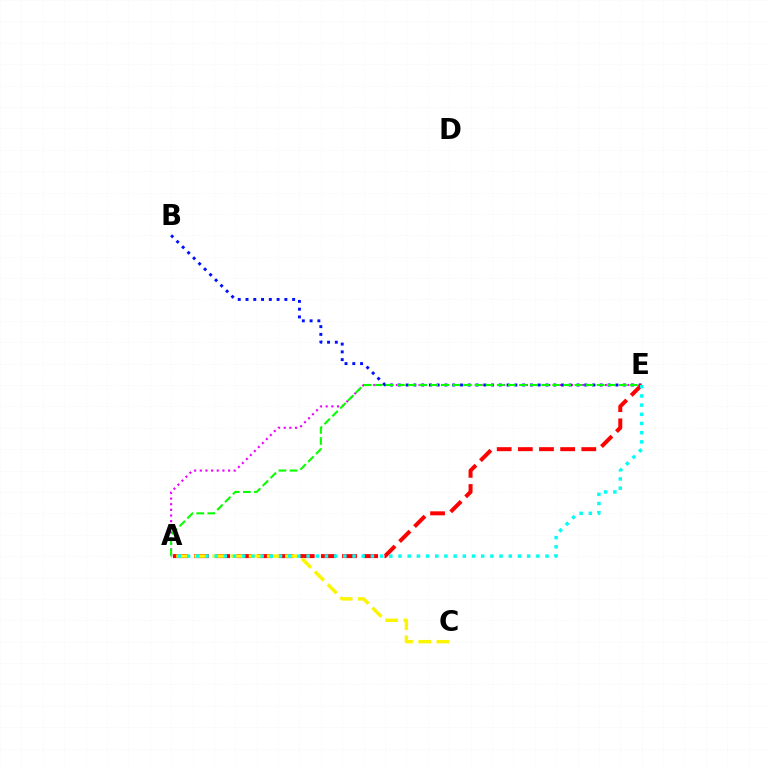{('A', 'E'): [{'color': '#ee00ff', 'line_style': 'dotted', 'thickness': 1.53}, {'color': '#08ff00', 'line_style': 'dashed', 'thickness': 1.51}, {'color': '#ff0000', 'line_style': 'dashed', 'thickness': 2.87}, {'color': '#00fff6', 'line_style': 'dotted', 'thickness': 2.5}], ('B', 'E'): [{'color': '#0010ff', 'line_style': 'dotted', 'thickness': 2.11}], ('A', 'C'): [{'color': '#fcf500', 'line_style': 'dashed', 'thickness': 2.46}]}